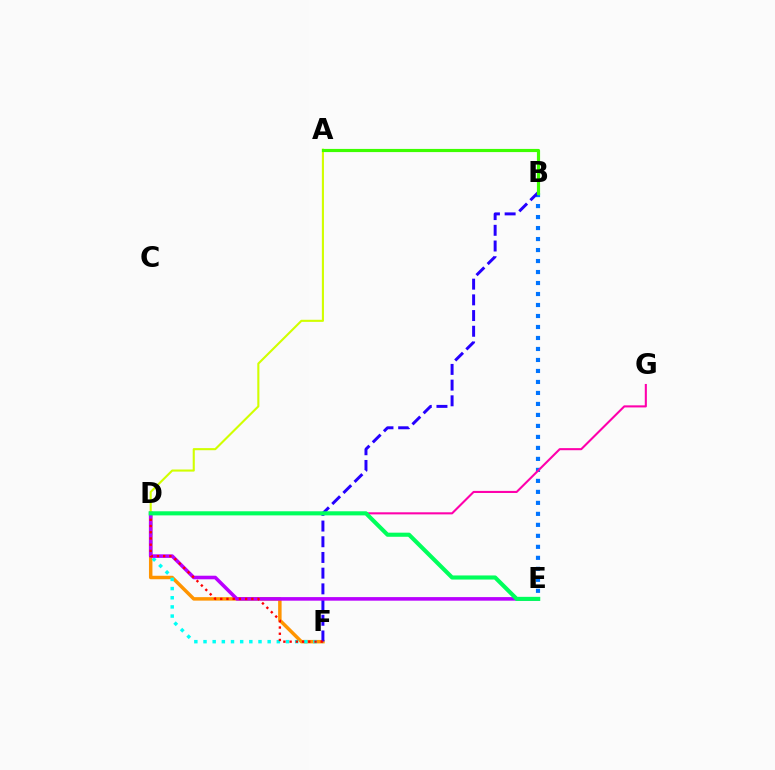{('B', 'E'): [{'color': '#0074ff', 'line_style': 'dotted', 'thickness': 2.99}], ('D', 'F'): [{'color': '#ff9400', 'line_style': 'solid', 'thickness': 2.5}, {'color': '#00fff6', 'line_style': 'dotted', 'thickness': 2.49}, {'color': '#ff0000', 'line_style': 'dotted', 'thickness': 1.69}], ('B', 'F'): [{'color': '#2500ff', 'line_style': 'dashed', 'thickness': 2.13}], ('D', 'E'): [{'color': '#b900ff', 'line_style': 'solid', 'thickness': 2.57}, {'color': '#00ff5c', 'line_style': 'solid', 'thickness': 2.95}], ('A', 'D'): [{'color': '#d1ff00', 'line_style': 'solid', 'thickness': 1.52}], ('D', 'G'): [{'color': '#ff00ac', 'line_style': 'solid', 'thickness': 1.5}], ('A', 'B'): [{'color': '#3dff00', 'line_style': 'solid', 'thickness': 2.28}]}